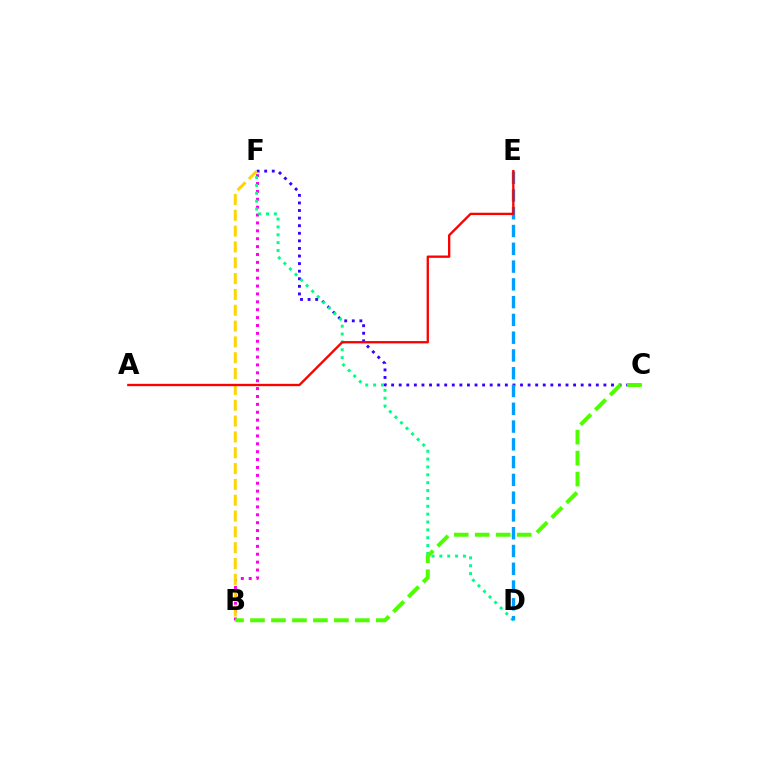{('B', 'F'): [{'color': '#ff00ed', 'line_style': 'dotted', 'thickness': 2.14}, {'color': '#ffd500', 'line_style': 'dashed', 'thickness': 2.15}], ('C', 'F'): [{'color': '#3700ff', 'line_style': 'dotted', 'thickness': 2.06}], ('D', 'F'): [{'color': '#00ff86', 'line_style': 'dotted', 'thickness': 2.14}], ('D', 'E'): [{'color': '#009eff', 'line_style': 'dashed', 'thickness': 2.41}], ('A', 'E'): [{'color': '#ff0000', 'line_style': 'solid', 'thickness': 1.67}], ('B', 'C'): [{'color': '#4fff00', 'line_style': 'dashed', 'thickness': 2.85}]}